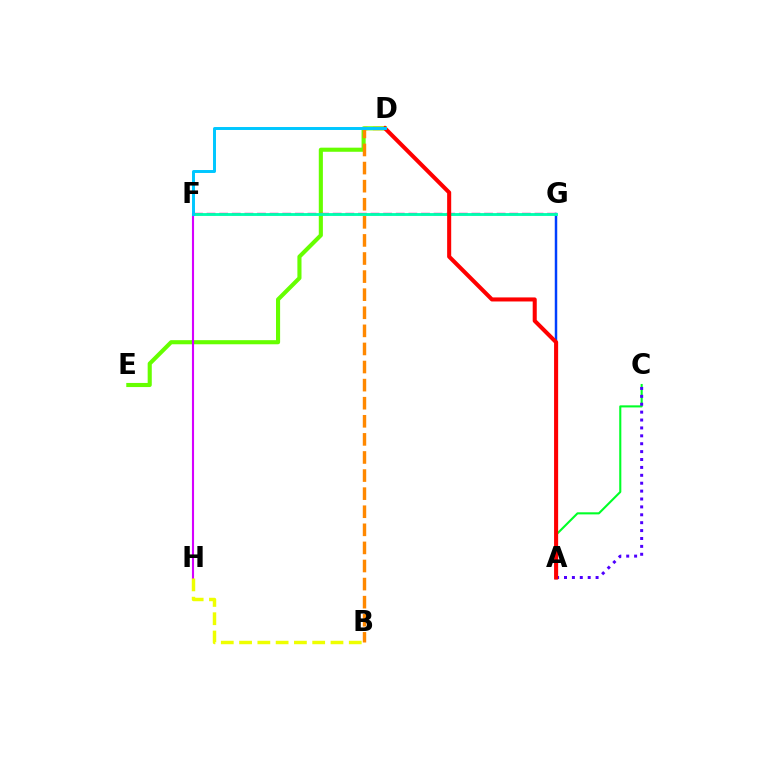{('D', 'E'): [{'color': '#66ff00', 'line_style': 'solid', 'thickness': 2.96}], ('B', 'D'): [{'color': '#ff8800', 'line_style': 'dashed', 'thickness': 2.46}], ('F', 'G'): [{'color': '#ff00a0', 'line_style': 'dashed', 'thickness': 1.71}, {'color': '#00ffaf', 'line_style': 'solid', 'thickness': 2.05}], ('F', 'H'): [{'color': '#d600ff', 'line_style': 'solid', 'thickness': 1.52}], ('A', 'G'): [{'color': '#003fff', 'line_style': 'solid', 'thickness': 1.78}], ('A', 'C'): [{'color': '#00ff27', 'line_style': 'solid', 'thickness': 1.51}, {'color': '#4f00ff', 'line_style': 'dotted', 'thickness': 2.15}], ('A', 'D'): [{'color': '#ff0000', 'line_style': 'solid', 'thickness': 2.92}], ('B', 'H'): [{'color': '#eeff00', 'line_style': 'dashed', 'thickness': 2.48}], ('D', 'F'): [{'color': '#00c7ff', 'line_style': 'solid', 'thickness': 2.13}]}